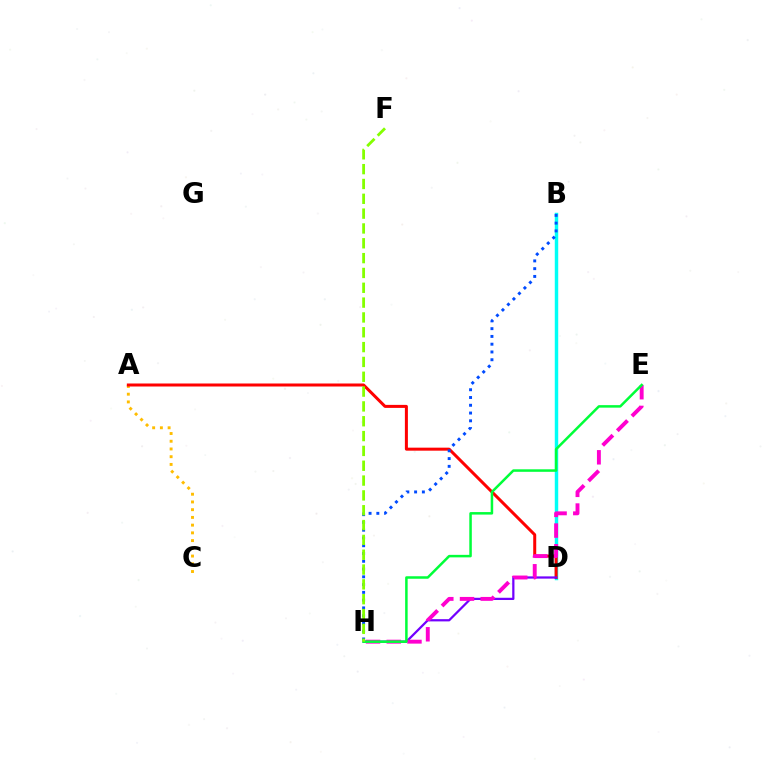{('B', 'D'): [{'color': '#00fff6', 'line_style': 'solid', 'thickness': 2.48}], ('A', 'C'): [{'color': '#ffbd00', 'line_style': 'dotted', 'thickness': 2.1}], ('A', 'D'): [{'color': '#ff0000', 'line_style': 'solid', 'thickness': 2.17}], ('D', 'H'): [{'color': '#7200ff', 'line_style': 'solid', 'thickness': 1.61}], ('E', 'H'): [{'color': '#ff00cf', 'line_style': 'dashed', 'thickness': 2.81}, {'color': '#00ff39', 'line_style': 'solid', 'thickness': 1.81}], ('B', 'H'): [{'color': '#004bff', 'line_style': 'dotted', 'thickness': 2.11}], ('F', 'H'): [{'color': '#84ff00', 'line_style': 'dashed', 'thickness': 2.01}]}